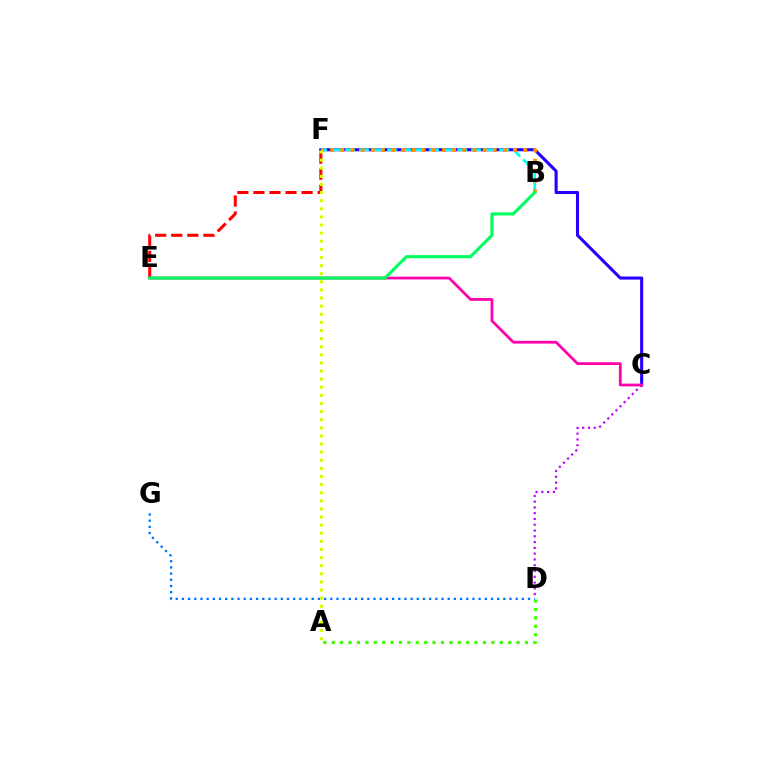{('C', 'D'): [{'color': '#b900ff', 'line_style': 'dotted', 'thickness': 1.57}], ('A', 'D'): [{'color': '#3dff00', 'line_style': 'dotted', 'thickness': 2.28}], ('C', 'F'): [{'color': '#2500ff', 'line_style': 'solid', 'thickness': 2.22}], ('E', 'F'): [{'color': '#ff0000', 'line_style': 'dashed', 'thickness': 2.18}], ('B', 'F'): [{'color': '#00fff6', 'line_style': 'dashed', 'thickness': 1.9}, {'color': '#ff9400', 'line_style': 'dotted', 'thickness': 2.76}], ('C', 'E'): [{'color': '#ff00ac', 'line_style': 'solid', 'thickness': 1.98}], ('D', 'G'): [{'color': '#0074ff', 'line_style': 'dotted', 'thickness': 1.68}], ('A', 'F'): [{'color': '#d1ff00', 'line_style': 'dotted', 'thickness': 2.2}], ('B', 'E'): [{'color': '#00ff5c', 'line_style': 'solid', 'thickness': 2.24}]}